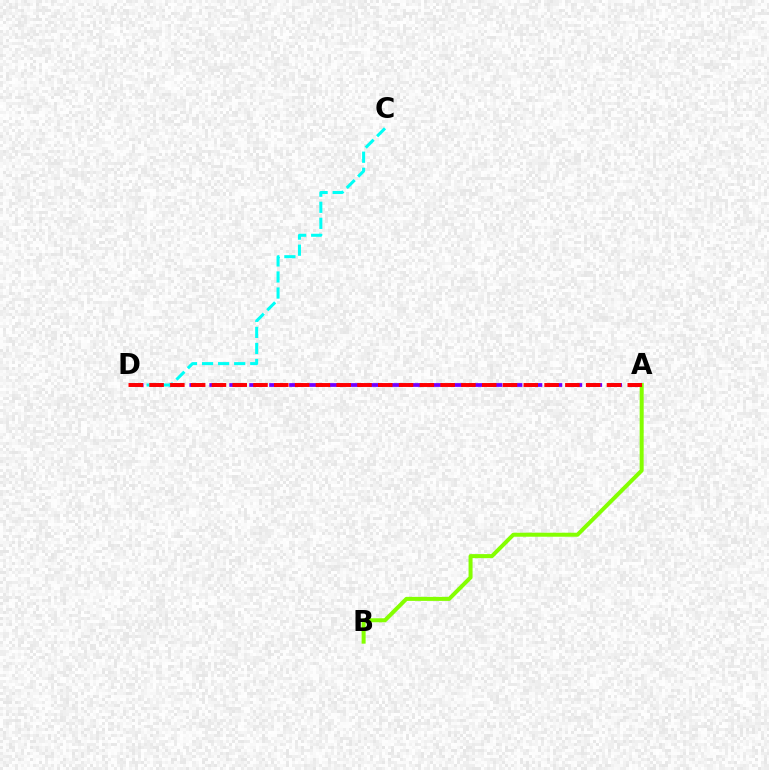{('A', 'B'): [{'color': '#84ff00', 'line_style': 'solid', 'thickness': 2.88}], ('A', 'D'): [{'color': '#7200ff', 'line_style': 'dashed', 'thickness': 2.71}, {'color': '#ff0000', 'line_style': 'dashed', 'thickness': 2.82}], ('C', 'D'): [{'color': '#00fff6', 'line_style': 'dashed', 'thickness': 2.18}]}